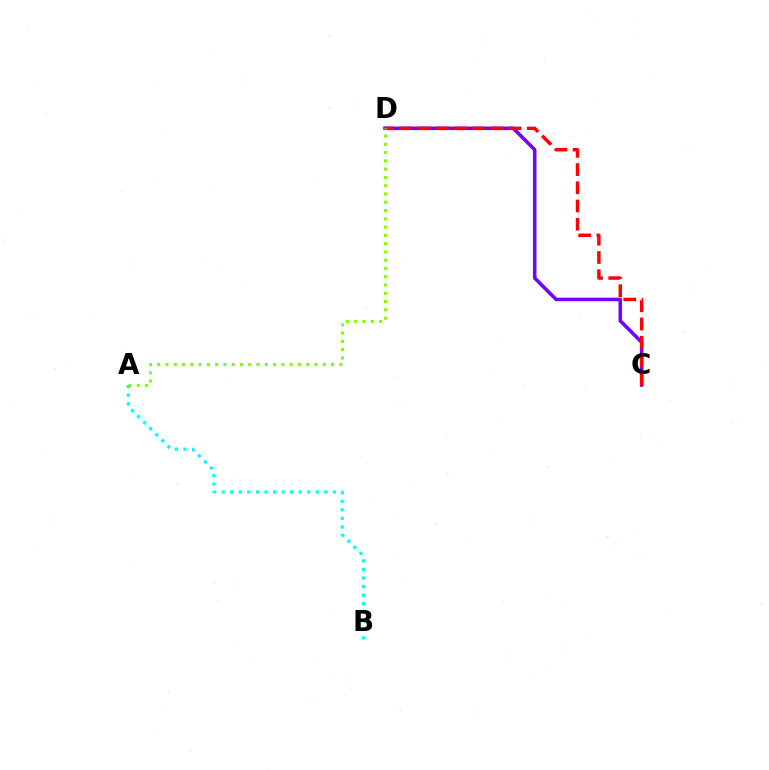{('C', 'D'): [{'color': '#7200ff', 'line_style': 'solid', 'thickness': 2.55}, {'color': '#ff0000', 'line_style': 'dashed', 'thickness': 2.47}], ('A', 'D'): [{'color': '#84ff00', 'line_style': 'dotted', 'thickness': 2.25}], ('A', 'B'): [{'color': '#00fff6', 'line_style': 'dotted', 'thickness': 2.33}]}